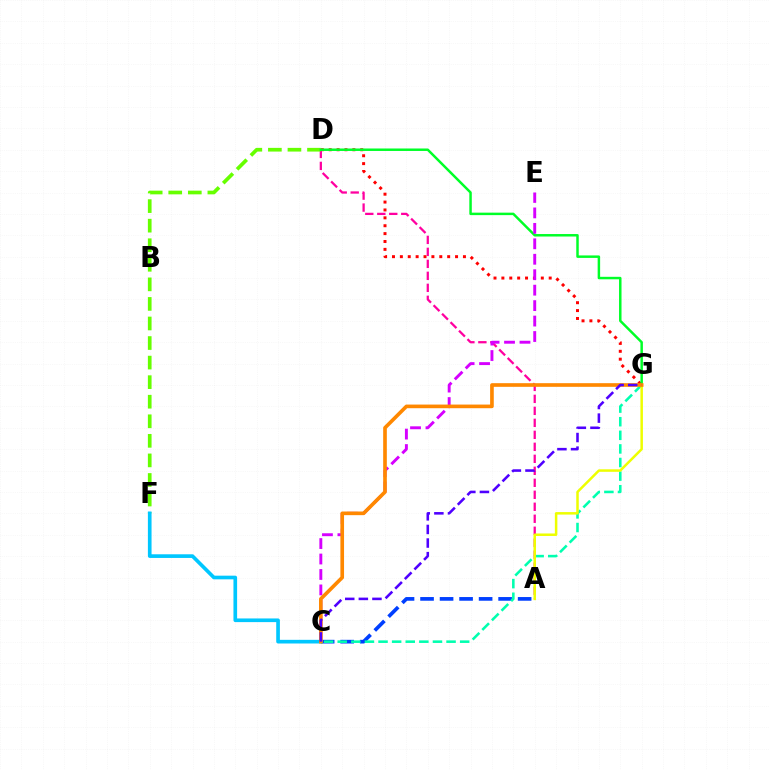{('D', 'G'): [{'color': '#ff0000', 'line_style': 'dotted', 'thickness': 2.14}, {'color': '#00ff27', 'line_style': 'solid', 'thickness': 1.78}], ('A', 'C'): [{'color': '#003fff', 'line_style': 'dashed', 'thickness': 2.65}], ('C', 'G'): [{'color': '#00ffaf', 'line_style': 'dashed', 'thickness': 1.85}, {'color': '#ff8800', 'line_style': 'solid', 'thickness': 2.63}, {'color': '#4f00ff', 'line_style': 'dashed', 'thickness': 1.85}], ('A', 'D'): [{'color': '#ff00a0', 'line_style': 'dashed', 'thickness': 1.63}], ('A', 'G'): [{'color': '#eeff00', 'line_style': 'solid', 'thickness': 1.8}], ('D', 'F'): [{'color': '#66ff00', 'line_style': 'dashed', 'thickness': 2.66}], ('C', 'F'): [{'color': '#00c7ff', 'line_style': 'solid', 'thickness': 2.64}], ('C', 'E'): [{'color': '#d600ff', 'line_style': 'dashed', 'thickness': 2.1}]}